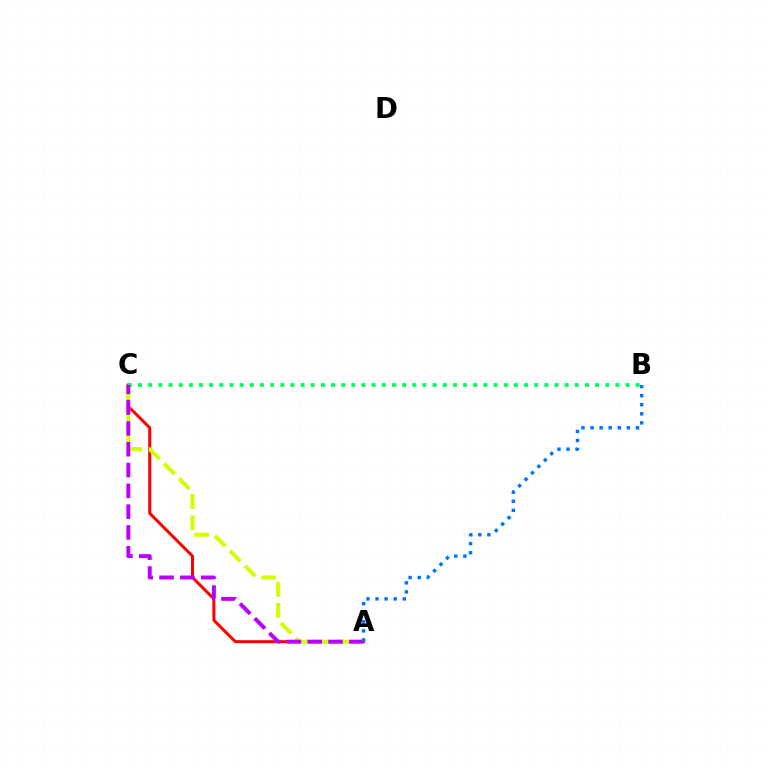{('A', 'C'): [{'color': '#ff0000', 'line_style': 'solid', 'thickness': 2.15}, {'color': '#d1ff00', 'line_style': 'dashed', 'thickness': 2.88}, {'color': '#b900ff', 'line_style': 'dashed', 'thickness': 2.83}], ('B', 'C'): [{'color': '#00ff5c', 'line_style': 'dotted', 'thickness': 2.76}], ('A', 'B'): [{'color': '#0074ff', 'line_style': 'dotted', 'thickness': 2.47}]}